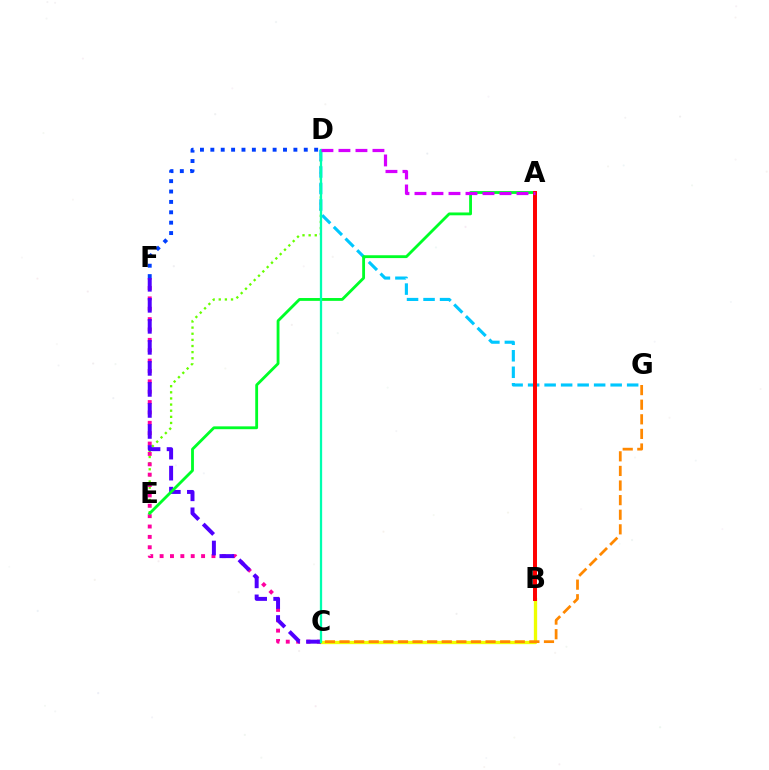{('D', 'E'): [{'color': '#66ff00', 'line_style': 'dotted', 'thickness': 1.67}], ('B', 'C'): [{'color': '#eeff00', 'line_style': 'solid', 'thickness': 2.38}], ('C', 'F'): [{'color': '#ff00a0', 'line_style': 'dotted', 'thickness': 2.82}, {'color': '#4f00ff', 'line_style': 'dashed', 'thickness': 2.86}], ('D', 'G'): [{'color': '#00c7ff', 'line_style': 'dashed', 'thickness': 2.24}], ('A', 'E'): [{'color': '#00ff27', 'line_style': 'solid', 'thickness': 2.04}], ('C', 'G'): [{'color': '#ff8800', 'line_style': 'dashed', 'thickness': 1.98}], ('C', 'D'): [{'color': '#00ffaf', 'line_style': 'solid', 'thickness': 1.64}], ('A', 'B'): [{'color': '#ff0000', 'line_style': 'solid', 'thickness': 2.86}], ('D', 'F'): [{'color': '#003fff', 'line_style': 'dotted', 'thickness': 2.82}], ('A', 'D'): [{'color': '#d600ff', 'line_style': 'dashed', 'thickness': 2.31}]}